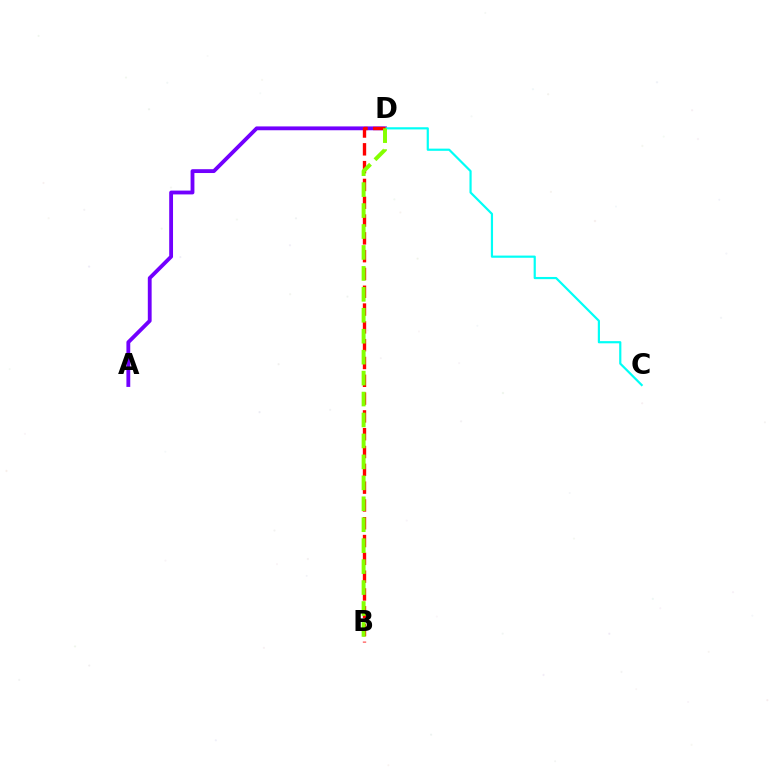{('A', 'D'): [{'color': '#7200ff', 'line_style': 'solid', 'thickness': 2.76}], ('C', 'D'): [{'color': '#00fff6', 'line_style': 'solid', 'thickness': 1.58}], ('B', 'D'): [{'color': '#ff0000', 'line_style': 'dashed', 'thickness': 2.42}, {'color': '#84ff00', 'line_style': 'dashed', 'thickness': 2.85}]}